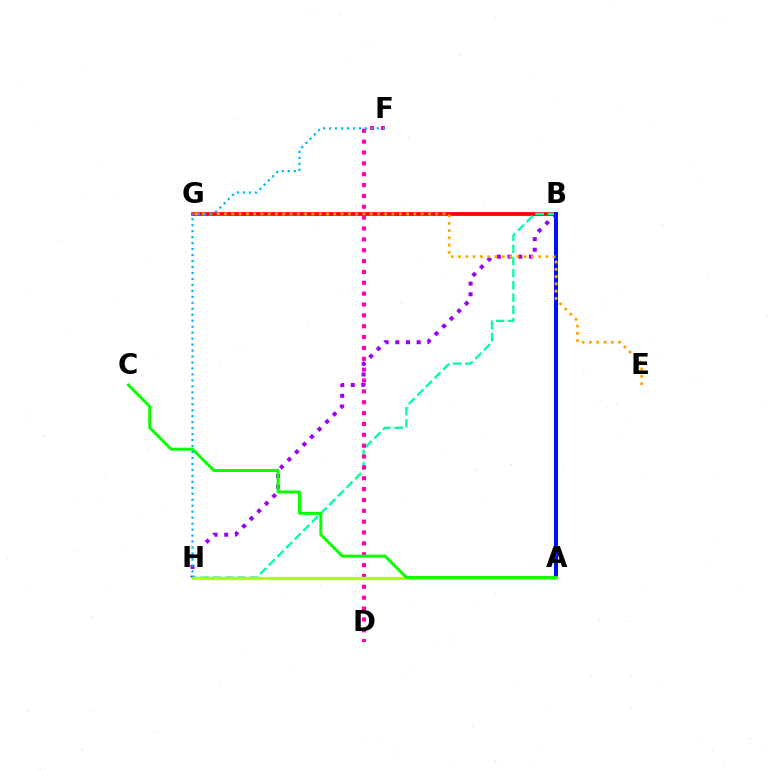{('B', 'H'): [{'color': '#9b00ff', 'line_style': 'dotted', 'thickness': 2.9}, {'color': '#00ff9d', 'line_style': 'dashed', 'thickness': 1.66}], ('B', 'G'): [{'color': '#ff0000', 'line_style': 'solid', 'thickness': 2.69}], ('D', 'F'): [{'color': '#ff00bd', 'line_style': 'dotted', 'thickness': 2.95}], ('A', 'B'): [{'color': '#0010ff', 'line_style': 'solid', 'thickness': 2.87}], ('E', 'G'): [{'color': '#ffa500', 'line_style': 'dotted', 'thickness': 1.98}], ('A', 'H'): [{'color': '#b3ff00', 'line_style': 'solid', 'thickness': 2.38}], ('A', 'C'): [{'color': '#08ff00', 'line_style': 'solid', 'thickness': 2.13}], ('F', 'H'): [{'color': '#00b5ff', 'line_style': 'dotted', 'thickness': 1.62}]}